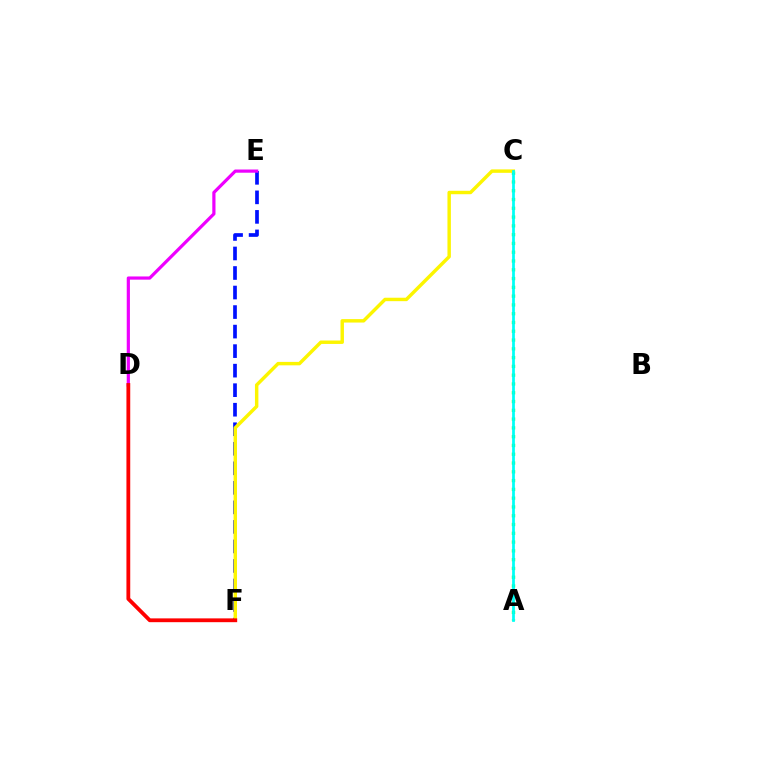{('E', 'F'): [{'color': '#0010ff', 'line_style': 'dashed', 'thickness': 2.65}], ('D', 'E'): [{'color': '#ee00ff', 'line_style': 'solid', 'thickness': 2.3}], ('A', 'C'): [{'color': '#08ff00', 'line_style': 'dotted', 'thickness': 2.39}, {'color': '#00fff6', 'line_style': 'solid', 'thickness': 1.98}], ('C', 'F'): [{'color': '#fcf500', 'line_style': 'solid', 'thickness': 2.47}], ('D', 'F'): [{'color': '#ff0000', 'line_style': 'solid', 'thickness': 2.74}]}